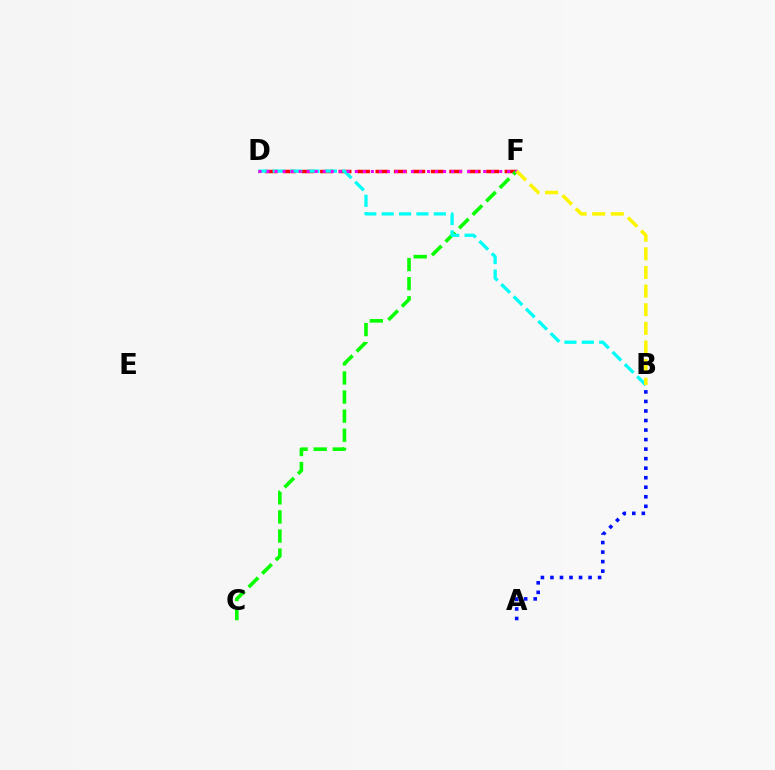{('D', 'F'): [{'color': '#ff0000', 'line_style': 'dashed', 'thickness': 2.51}, {'color': '#ee00ff', 'line_style': 'dotted', 'thickness': 2.18}], ('C', 'F'): [{'color': '#08ff00', 'line_style': 'dashed', 'thickness': 2.59}], ('B', 'D'): [{'color': '#00fff6', 'line_style': 'dashed', 'thickness': 2.36}], ('A', 'B'): [{'color': '#0010ff', 'line_style': 'dotted', 'thickness': 2.59}], ('B', 'F'): [{'color': '#fcf500', 'line_style': 'dashed', 'thickness': 2.53}]}